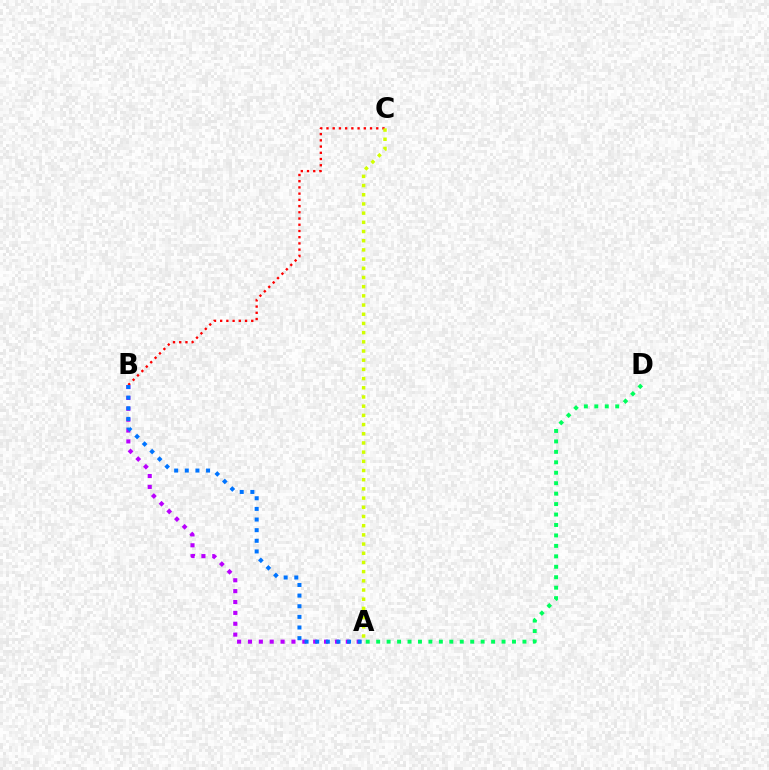{('A', 'B'): [{'color': '#b900ff', 'line_style': 'dotted', 'thickness': 2.95}, {'color': '#0074ff', 'line_style': 'dotted', 'thickness': 2.89}], ('A', 'D'): [{'color': '#00ff5c', 'line_style': 'dotted', 'thickness': 2.84}], ('B', 'C'): [{'color': '#ff0000', 'line_style': 'dotted', 'thickness': 1.69}], ('A', 'C'): [{'color': '#d1ff00', 'line_style': 'dotted', 'thickness': 2.5}]}